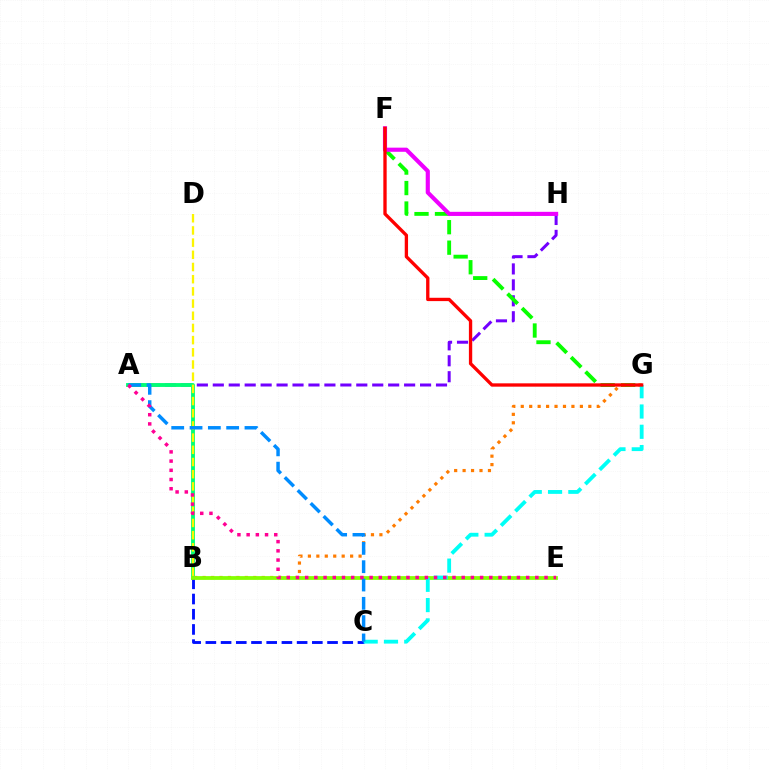{('A', 'H'): [{'color': '#7200ff', 'line_style': 'dashed', 'thickness': 2.17}], ('F', 'G'): [{'color': '#08ff00', 'line_style': 'dashed', 'thickness': 2.78}, {'color': '#ff0000', 'line_style': 'solid', 'thickness': 2.39}], ('A', 'B'): [{'color': '#00ff74', 'line_style': 'solid', 'thickness': 2.77}], ('B', 'D'): [{'color': '#fcf500', 'line_style': 'dashed', 'thickness': 1.66}], ('B', 'G'): [{'color': '#ff7c00', 'line_style': 'dotted', 'thickness': 2.29}], ('F', 'H'): [{'color': '#ee00ff', 'line_style': 'solid', 'thickness': 2.98}], ('B', 'C'): [{'color': '#0010ff', 'line_style': 'dashed', 'thickness': 2.07}], ('B', 'E'): [{'color': '#84ff00', 'line_style': 'solid', 'thickness': 2.72}], ('C', 'G'): [{'color': '#00fff6', 'line_style': 'dashed', 'thickness': 2.76}], ('A', 'C'): [{'color': '#008cff', 'line_style': 'dashed', 'thickness': 2.49}], ('A', 'E'): [{'color': '#ff0094', 'line_style': 'dotted', 'thickness': 2.5}]}